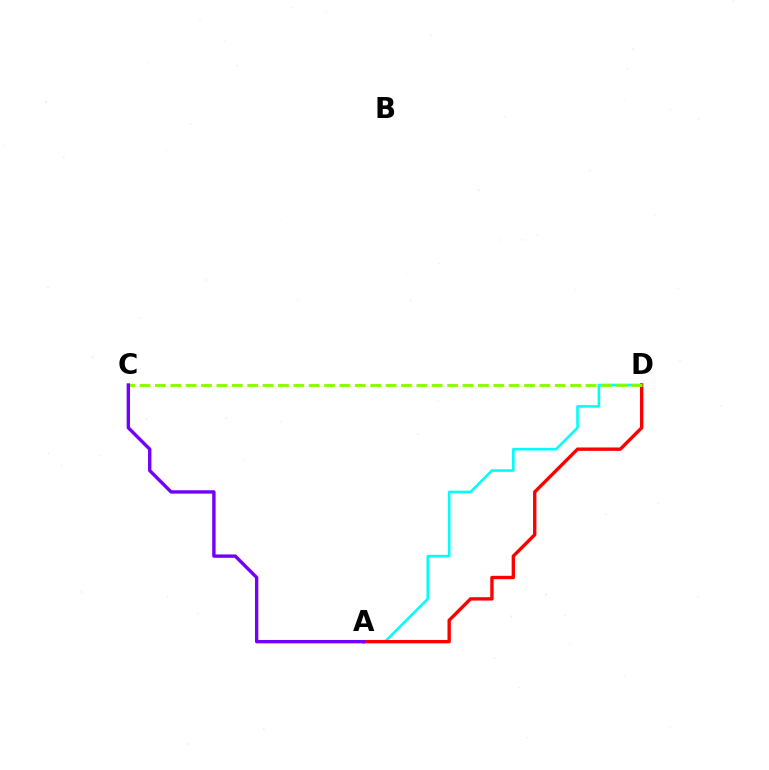{('A', 'D'): [{'color': '#00fff6', 'line_style': 'solid', 'thickness': 1.87}, {'color': '#ff0000', 'line_style': 'solid', 'thickness': 2.43}], ('C', 'D'): [{'color': '#84ff00', 'line_style': 'dashed', 'thickness': 2.09}], ('A', 'C'): [{'color': '#7200ff', 'line_style': 'solid', 'thickness': 2.43}]}